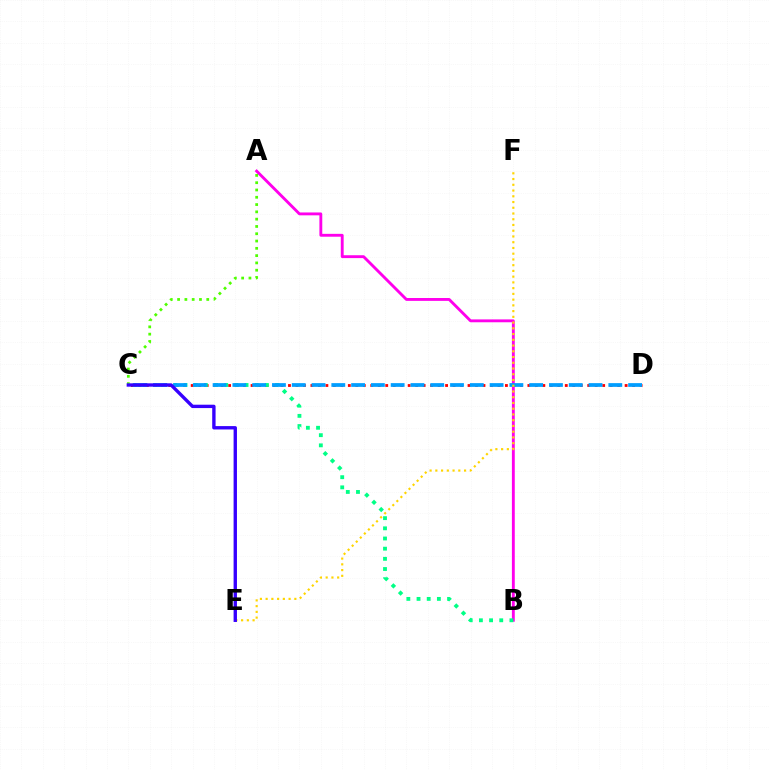{('C', 'D'): [{'color': '#ff0000', 'line_style': 'dotted', 'thickness': 2.03}, {'color': '#009eff', 'line_style': 'dashed', 'thickness': 2.69}], ('A', 'B'): [{'color': '#ff00ed', 'line_style': 'solid', 'thickness': 2.07}], ('B', 'C'): [{'color': '#00ff86', 'line_style': 'dotted', 'thickness': 2.76}], ('A', 'C'): [{'color': '#4fff00', 'line_style': 'dotted', 'thickness': 1.98}], ('E', 'F'): [{'color': '#ffd500', 'line_style': 'dotted', 'thickness': 1.56}], ('C', 'E'): [{'color': '#3700ff', 'line_style': 'solid', 'thickness': 2.43}]}